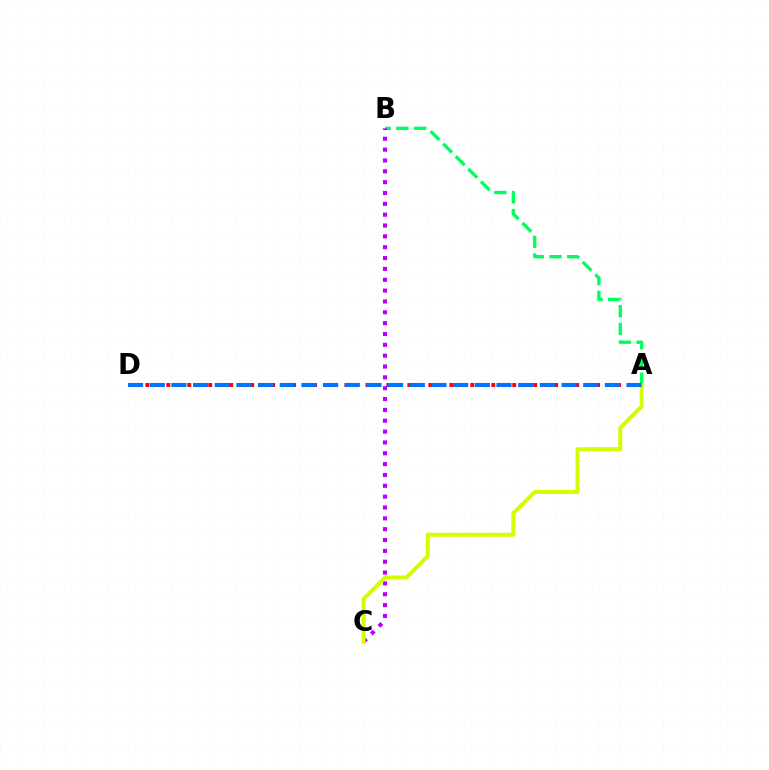{('A', 'D'): [{'color': '#ff0000', 'line_style': 'dotted', 'thickness': 2.85}, {'color': '#0074ff', 'line_style': 'dashed', 'thickness': 2.94}], ('A', 'B'): [{'color': '#00ff5c', 'line_style': 'dashed', 'thickness': 2.42}], ('B', 'C'): [{'color': '#b900ff', 'line_style': 'dotted', 'thickness': 2.95}], ('A', 'C'): [{'color': '#d1ff00', 'line_style': 'solid', 'thickness': 2.86}]}